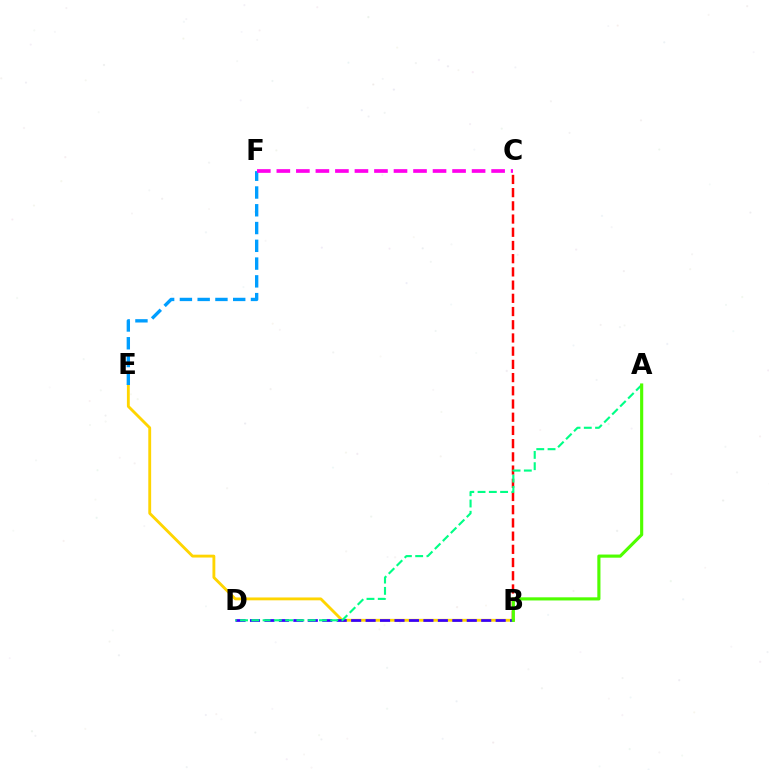{('B', 'E'): [{'color': '#ffd500', 'line_style': 'solid', 'thickness': 2.05}], ('E', 'F'): [{'color': '#009eff', 'line_style': 'dashed', 'thickness': 2.41}], ('C', 'F'): [{'color': '#ff00ed', 'line_style': 'dashed', 'thickness': 2.65}], ('B', 'C'): [{'color': '#ff0000', 'line_style': 'dashed', 'thickness': 1.79}], ('B', 'D'): [{'color': '#3700ff', 'line_style': 'dashed', 'thickness': 1.96}], ('A', 'D'): [{'color': '#00ff86', 'line_style': 'dashed', 'thickness': 1.53}], ('A', 'B'): [{'color': '#4fff00', 'line_style': 'solid', 'thickness': 2.26}]}